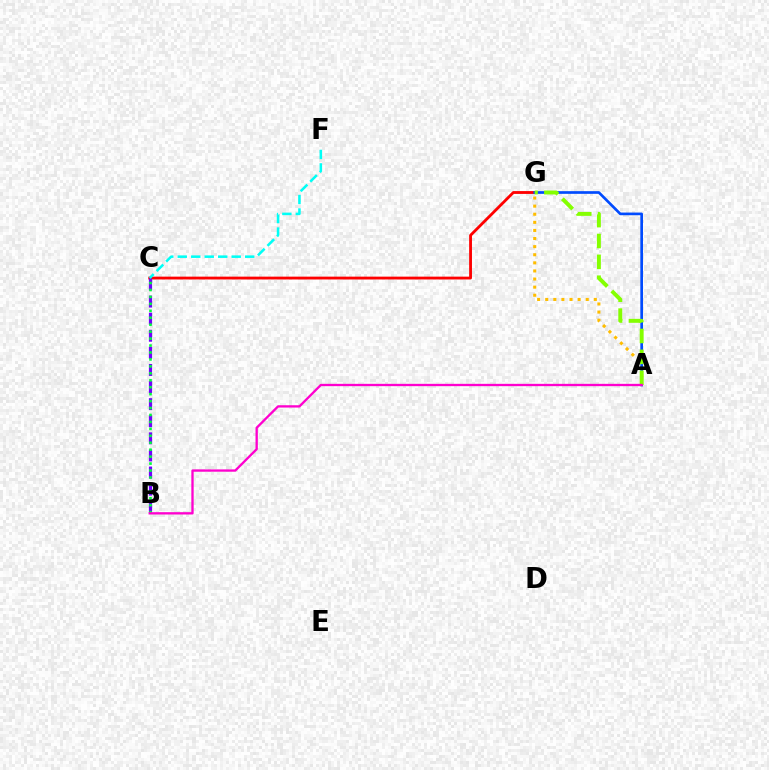{('C', 'G'): [{'color': '#ff0000', 'line_style': 'solid', 'thickness': 2.04}], ('A', 'G'): [{'color': '#ffbd00', 'line_style': 'dotted', 'thickness': 2.2}, {'color': '#004bff', 'line_style': 'solid', 'thickness': 1.92}, {'color': '#84ff00', 'line_style': 'dashed', 'thickness': 2.84}], ('B', 'C'): [{'color': '#7200ff', 'line_style': 'dashed', 'thickness': 2.32}, {'color': '#00ff39', 'line_style': 'dotted', 'thickness': 1.89}], ('C', 'F'): [{'color': '#00fff6', 'line_style': 'dashed', 'thickness': 1.83}], ('A', 'B'): [{'color': '#ff00cf', 'line_style': 'solid', 'thickness': 1.67}]}